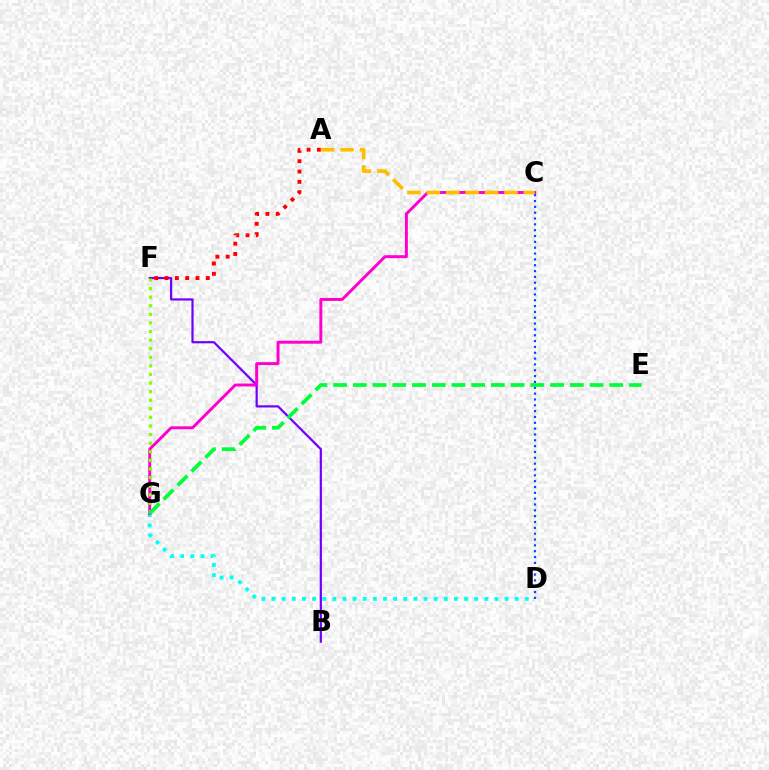{('D', 'G'): [{'color': '#00fff6', 'line_style': 'dotted', 'thickness': 2.75}], ('B', 'F'): [{'color': '#7200ff', 'line_style': 'solid', 'thickness': 1.6}], ('C', 'G'): [{'color': '#ff00cf', 'line_style': 'solid', 'thickness': 2.12}], ('F', 'G'): [{'color': '#84ff00', 'line_style': 'dotted', 'thickness': 2.33}], ('A', 'F'): [{'color': '#ff0000', 'line_style': 'dotted', 'thickness': 2.8}], ('C', 'D'): [{'color': '#004bff', 'line_style': 'dotted', 'thickness': 1.59}], ('E', 'G'): [{'color': '#00ff39', 'line_style': 'dashed', 'thickness': 2.68}], ('A', 'C'): [{'color': '#ffbd00', 'line_style': 'dashed', 'thickness': 2.64}]}